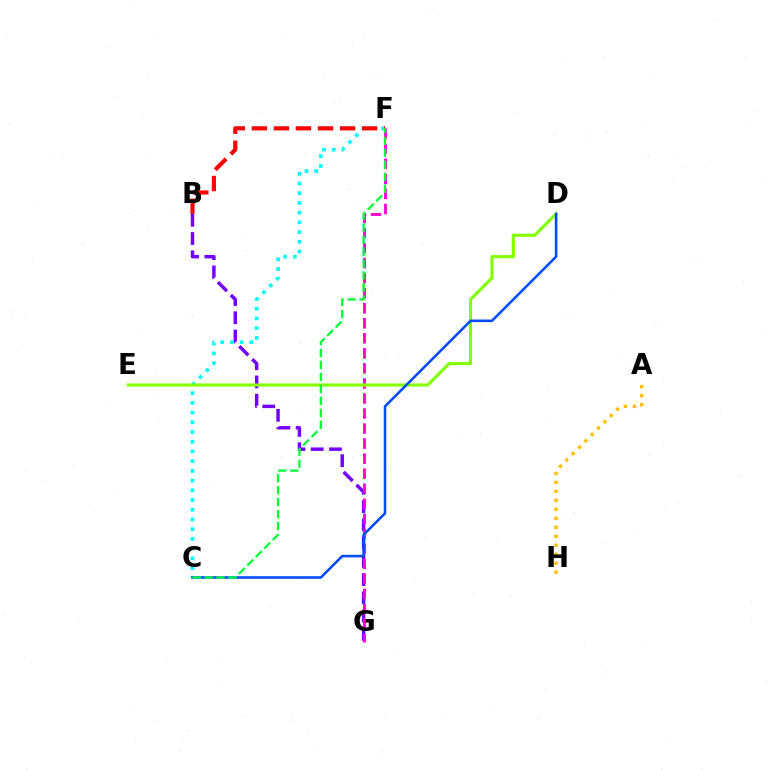{('B', 'G'): [{'color': '#7200ff', 'line_style': 'dashed', 'thickness': 2.48}], ('F', 'G'): [{'color': '#ff00cf', 'line_style': 'dashed', 'thickness': 2.04}], ('C', 'F'): [{'color': '#00fff6', 'line_style': 'dotted', 'thickness': 2.64}, {'color': '#00ff39', 'line_style': 'dashed', 'thickness': 1.63}], ('D', 'E'): [{'color': '#84ff00', 'line_style': 'solid', 'thickness': 2.25}], ('A', 'H'): [{'color': '#ffbd00', 'line_style': 'dotted', 'thickness': 2.44}], ('C', 'D'): [{'color': '#004bff', 'line_style': 'solid', 'thickness': 1.84}], ('B', 'F'): [{'color': '#ff0000', 'line_style': 'dashed', 'thickness': 2.99}]}